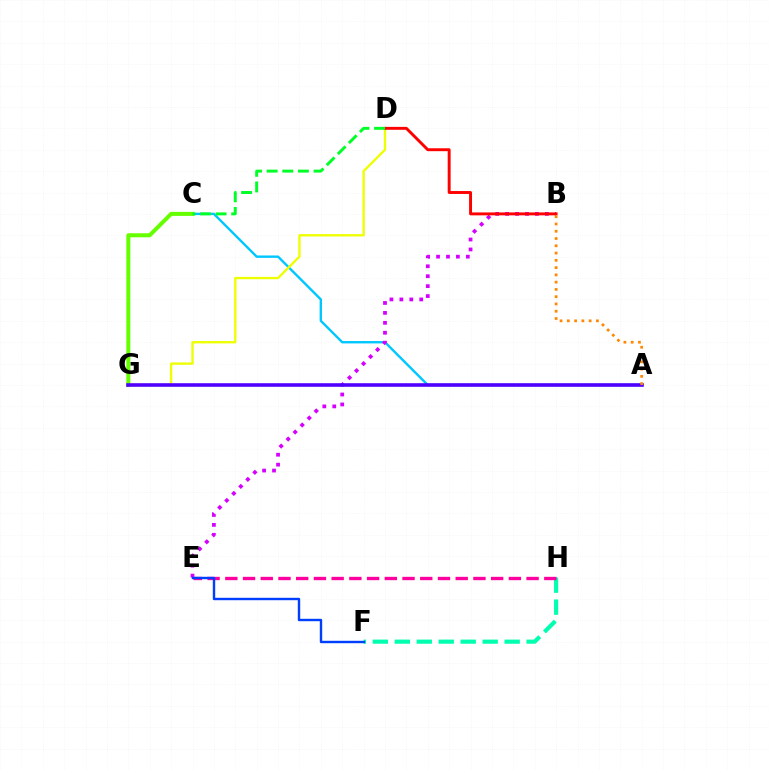{('F', 'H'): [{'color': '#00ffaf', 'line_style': 'dashed', 'thickness': 2.99}], ('A', 'C'): [{'color': '#00c7ff', 'line_style': 'solid', 'thickness': 1.72}], ('E', 'H'): [{'color': '#ff00a0', 'line_style': 'dashed', 'thickness': 2.41}], ('B', 'E'): [{'color': '#d600ff', 'line_style': 'dotted', 'thickness': 2.7}], ('D', 'G'): [{'color': '#eeff00', 'line_style': 'solid', 'thickness': 1.69}], ('C', 'G'): [{'color': '#66ff00', 'line_style': 'solid', 'thickness': 2.9}], ('B', 'D'): [{'color': '#ff0000', 'line_style': 'solid', 'thickness': 2.1}], ('E', 'F'): [{'color': '#003fff', 'line_style': 'solid', 'thickness': 1.74}], ('A', 'G'): [{'color': '#4f00ff', 'line_style': 'solid', 'thickness': 2.58}], ('C', 'D'): [{'color': '#00ff27', 'line_style': 'dashed', 'thickness': 2.12}], ('A', 'B'): [{'color': '#ff8800', 'line_style': 'dotted', 'thickness': 1.98}]}